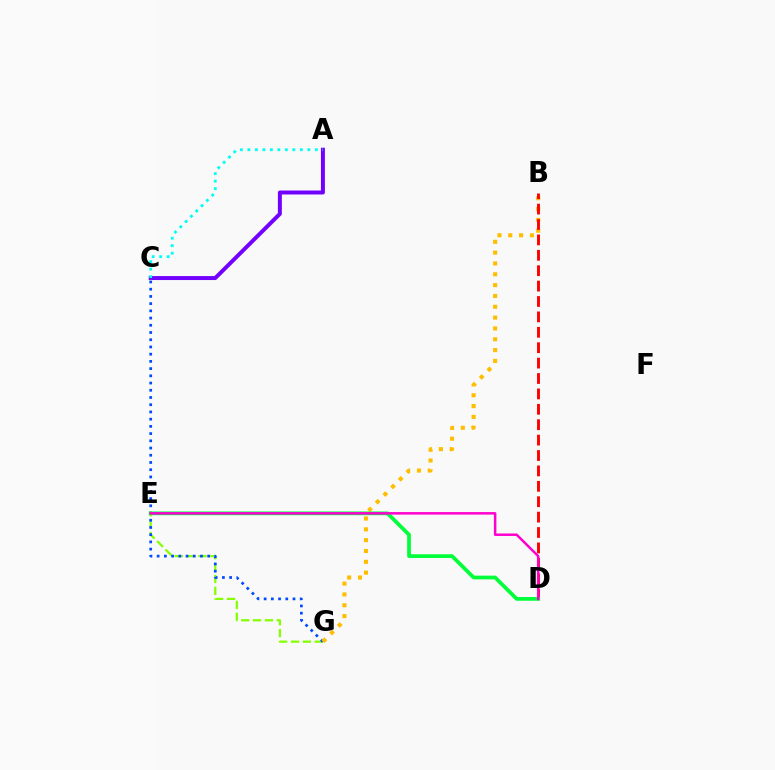{('A', 'C'): [{'color': '#7200ff', 'line_style': 'solid', 'thickness': 2.85}, {'color': '#00fff6', 'line_style': 'dotted', 'thickness': 2.04}], ('E', 'G'): [{'color': '#84ff00', 'line_style': 'dashed', 'thickness': 1.61}], ('C', 'G'): [{'color': '#004bff', 'line_style': 'dotted', 'thickness': 1.96}], ('B', 'G'): [{'color': '#ffbd00', 'line_style': 'dotted', 'thickness': 2.94}], ('B', 'D'): [{'color': '#ff0000', 'line_style': 'dashed', 'thickness': 2.09}], ('D', 'E'): [{'color': '#00ff39', 'line_style': 'solid', 'thickness': 2.69}, {'color': '#ff00cf', 'line_style': 'solid', 'thickness': 1.8}]}